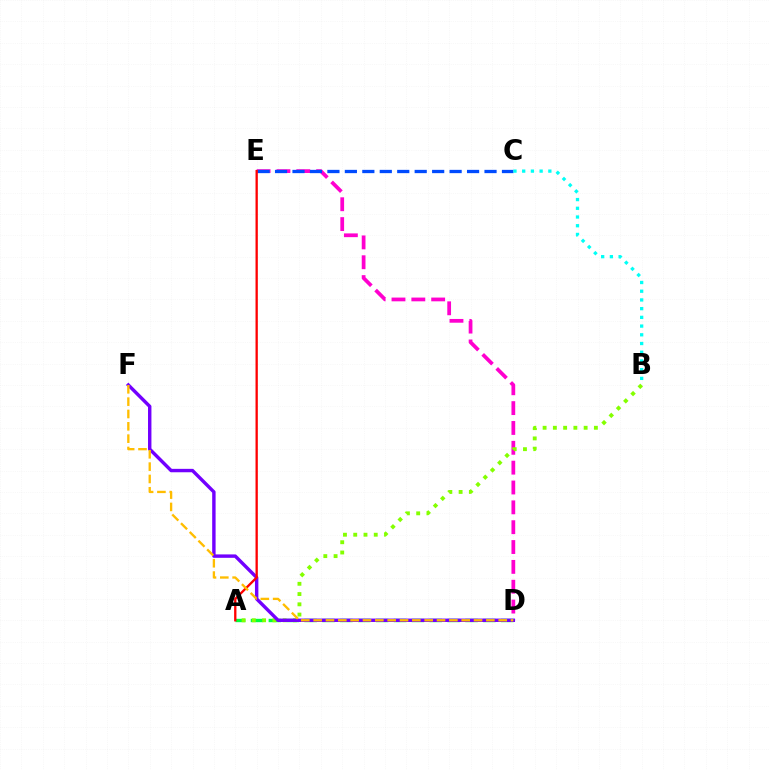{('D', 'E'): [{'color': '#ff00cf', 'line_style': 'dashed', 'thickness': 2.7}], ('A', 'D'): [{'color': '#00ff39', 'line_style': 'dashed', 'thickness': 2.43}], ('C', 'E'): [{'color': '#004bff', 'line_style': 'dashed', 'thickness': 2.37}], ('A', 'B'): [{'color': '#84ff00', 'line_style': 'dotted', 'thickness': 2.79}], ('D', 'F'): [{'color': '#7200ff', 'line_style': 'solid', 'thickness': 2.46}, {'color': '#ffbd00', 'line_style': 'dashed', 'thickness': 1.68}], ('A', 'E'): [{'color': '#ff0000', 'line_style': 'solid', 'thickness': 1.67}], ('B', 'C'): [{'color': '#00fff6', 'line_style': 'dotted', 'thickness': 2.37}]}